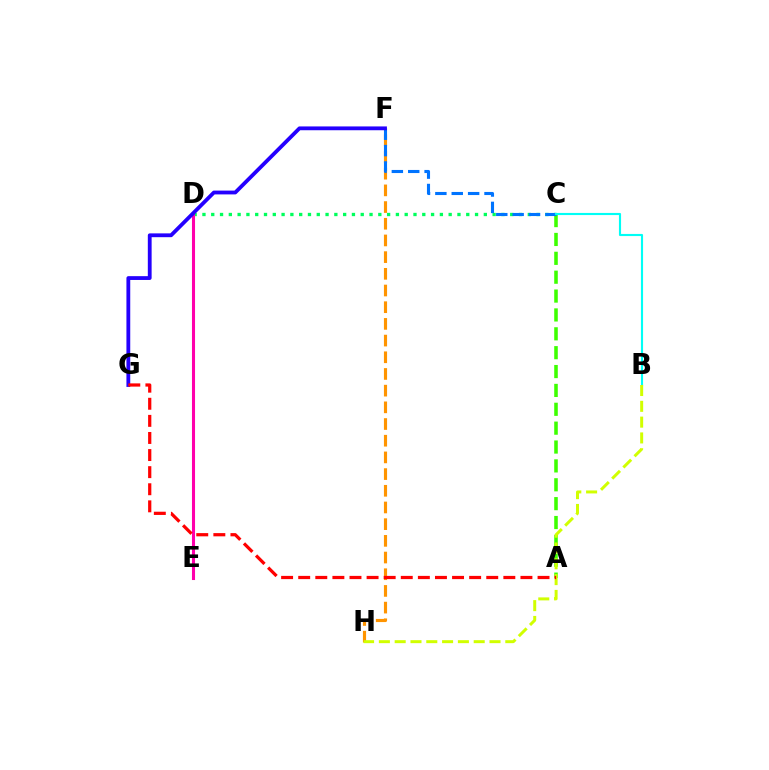{('D', 'E'): [{'color': '#b900ff', 'line_style': 'dotted', 'thickness': 2.15}, {'color': '#ff00ac', 'line_style': 'solid', 'thickness': 2.21}], ('C', 'D'): [{'color': '#00ff5c', 'line_style': 'dotted', 'thickness': 2.39}], ('F', 'H'): [{'color': '#ff9400', 'line_style': 'dashed', 'thickness': 2.27}], ('A', 'C'): [{'color': '#3dff00', 'line_style': 'dashed', 'thickness': 2.56}], ('C', 'F'): [{'color': '#0074ff', 'line_style': 'dashed', 'thickness': 2.23}], ('F', 'G'): [{'color': '#2500ff', 'line_style': 'solid', 'thickness': 2.74}], ('B', 'C'): [{'color': '#00fff6', 'line_style': 'solid', 'thickness': 1.53}], ('B', 'H'): [{'color': '#d1ff00', 'line_style': 'dashed', 'thickness': 2.15}], ('A', 'G'): [{'color': '#ff0000', 'line_style': 'dashed', 'thickness': 2.32}]}